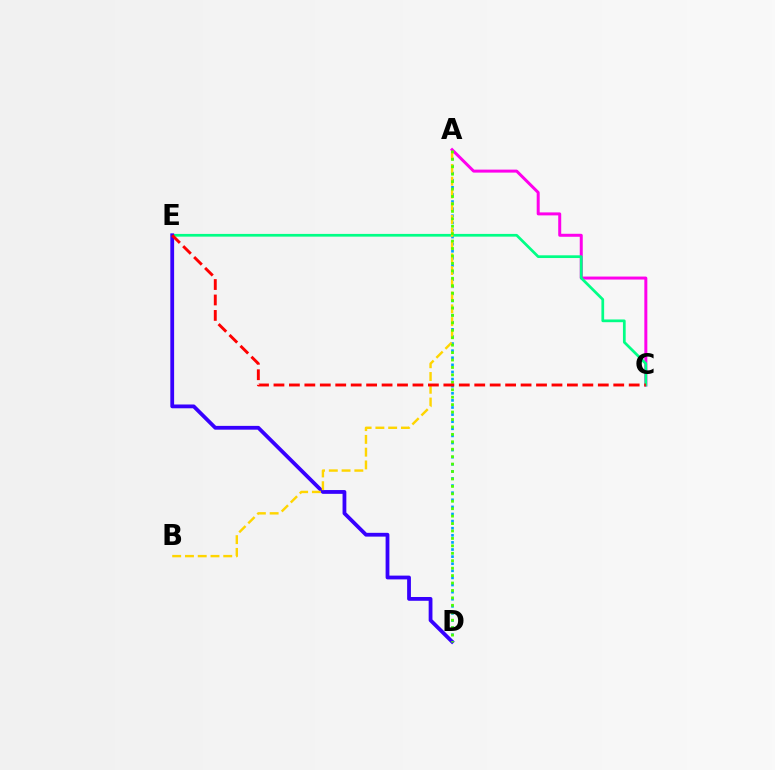{('A', 'D'): [{'color': '#009eff', 'line_style': 'dotted', 'thickness': 1.93}, {'color': '#4fff00', 'line_style': 'dotted', 'thickness': 2.02}], ('A', 'C'): [{'color': '#ff00ed', 'line_style': 'solid', 'thickness': 2.15}], ('C', 'E'): [{'color': '#00ff86', 'line_style': 'solid', 'thickness': 1.96}, {'color': '#ff0000', 'line_style': 'dashed', 'thickness': 2.1}], ('D', 'E'): [{'color': '#3700ff', 'line_style': 'solid', 'thickness': 2.73}], ('A', 'B'): [{'color': '#ffd500', 'line_style': 'dashed', 'thickness': 1.73}]}